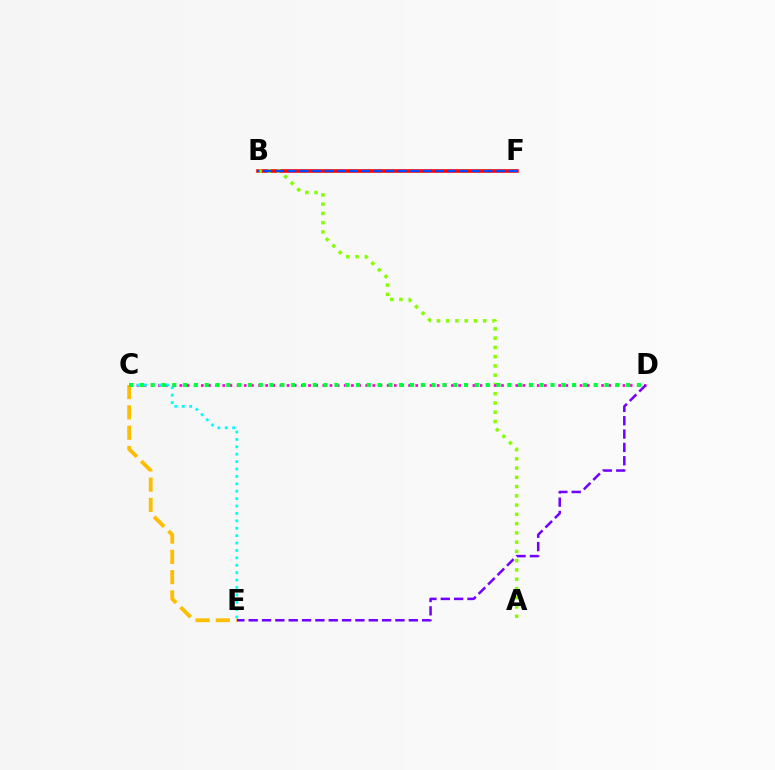{('B', 'F'): [{'color': '#ff0000', 'line_style': 'solid', 'thickness': 2.58}, {'color': '#004bff', 'line_style': 'dashed', 'thickness': 1.67}], ('A', 'B'): [{'color': '#84ff00', 'line_style': 'dotted', 'thickness': 2.52}], ('C', 'D'): [{'color': '#ff00cf', 'line_style': 'dotted', 'thickness': 1.94}, {'color': '#00ff39', 'line_style': 'dotted', 'thickness': 2.94}], ('C', 'E'): [{'color': '#00fff6', 'line_style': 'dotted', 'thickness': 2.01}, {'color': '#ffbd00', 'line_style': 'dashed', 'thickness': 2.76}], ('D', 'E'): [{'color': '#7200ff', 'line_style': 'dashed', 'thickness': 1.81}]}